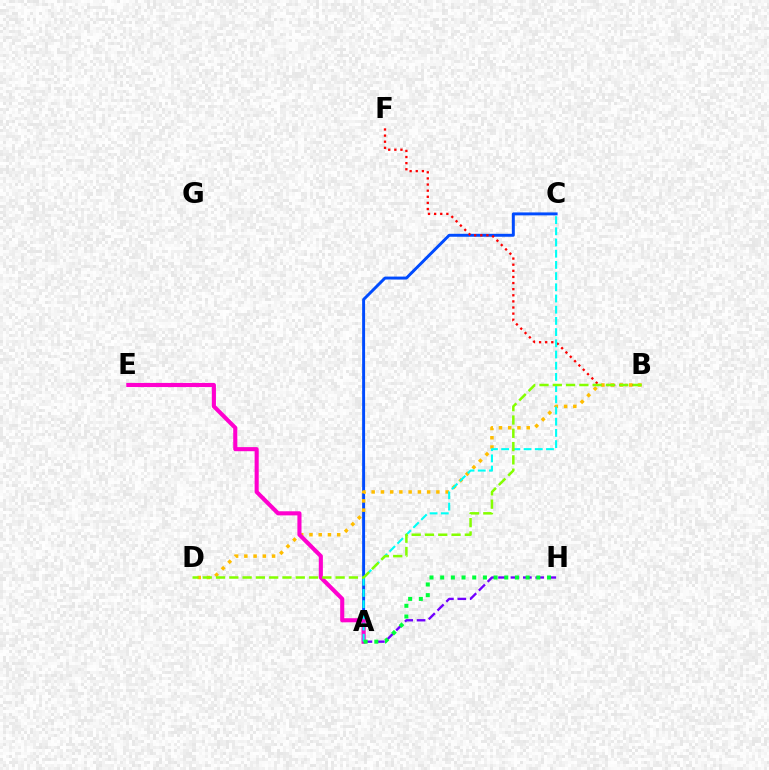{('A', 'C'): [{'color': '#004bff', 'line_style': 'solid', 'thickness': 2.12}, {'color': '#00fff6', 'line_style': 'dashed', 'thickness': 1.52}], ('B', 'F'): [{'color': '#ff0000', 'line_style': 'dotted', 'thickness': 1.66}], ('B', 'D'): [{'color': '#ffbd00', 'line_style': 'dotted', 'thickness': 2.51}, {'color': '#84ff00', 'line_style': 'dashed', 'thickness': 1.81}], ('A', 'E'): [{'color': '#ff00cf', 'line_style': 'solid', 'thickness': 2.95}], ('A', 'H'): [{'color': '#7200ff', 'line_style': 'dashed', 'thickness': 1.68}, {'color': '#00ff39', 'line_style': 'dotted', 'thickness': 2.9}]}